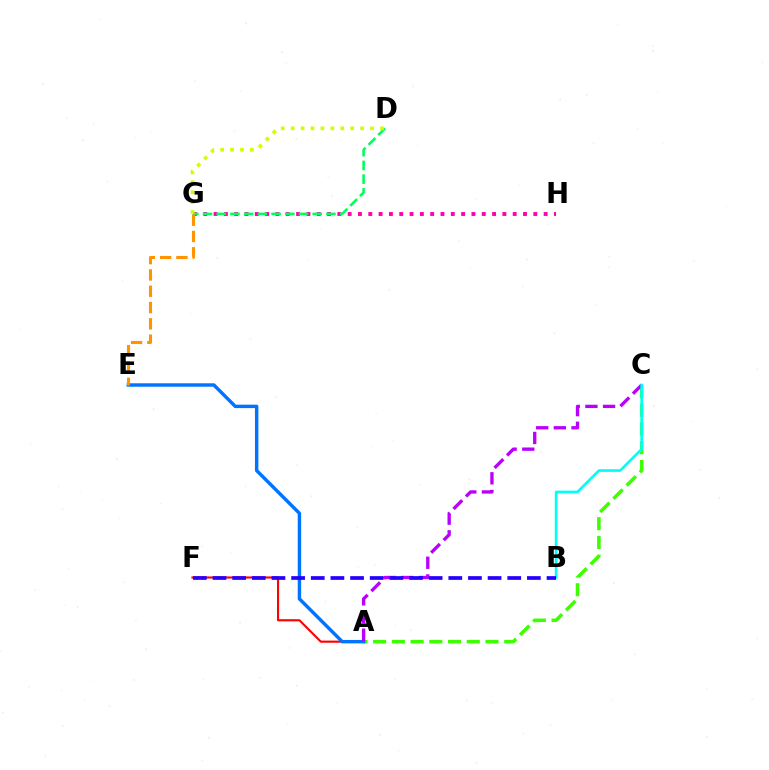{('A', 'C'): [{'color': '#3dff00', 'line_style': 'dashed', 'thickness': 2.54}, {'color': '#b900ff', 'line_style': 'dashed', 'thickness': 2.4}], ('A', 'F'): [{'color': '#ff0000', 'line_style': 'solid', 'thickness': 1.54}], ('A', 'E'): [{'color': '#0074ff', 'line_style': 'solid', 'thickness': 2.48}], ('G', 'H'): [{'color': '#ff00ac', 'line_style': 'dotted', 'thickness': 2.8}], ('D', 'G'): [{'color': '#00ff5c', 'line_style': 'dashed', 'thickness': 1.86}, {'color': '#d1ff00', 'line_style': 'dotted', 'thickness': 2.7}], ('E', 'G'): [{'color': '#ff9400', 'line_style': 'dashed', 'thickness': 2.21}], ('B', 'C'): [{'color': '#00fff6', 'line_style': 'solid', 'thickness': 1.92}], ('B', 'F'): [{'color': '#2500ff', 'line_style': 'dashed', 'thickness': 2.67}]}